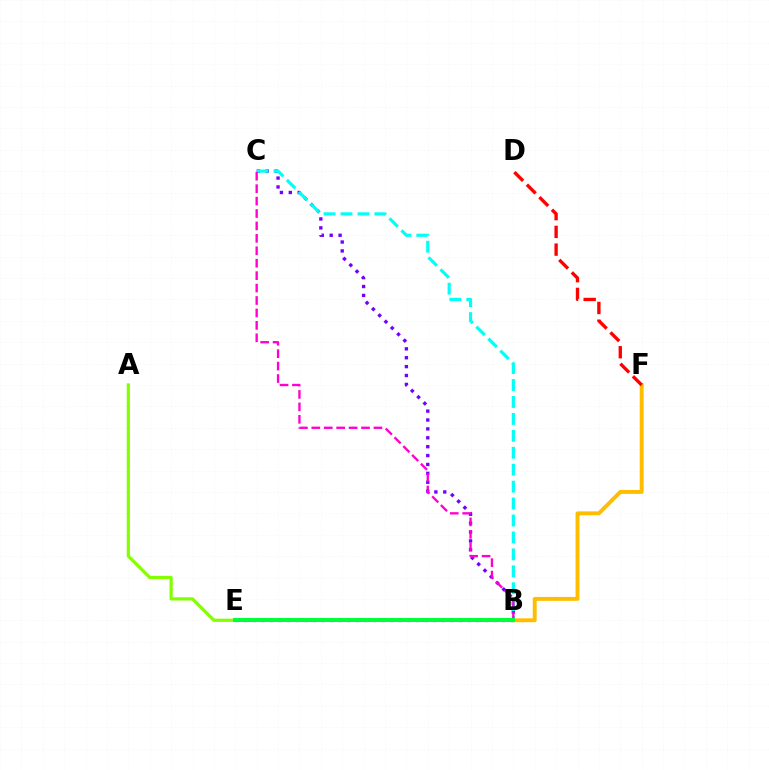{('B', 'C'): [{'color': '#7200ff', 'line_style': 'dotted', 'thickness': 2.42}, {'color': '#00fff6', 'line_style': 'dashed', 'thickness': 2.3}, {'color': '#ff00cf', 'line_style': 'dashed', 'thickness': 1.69}], ('B', 'F'): [{'color': '#ffbd00', 'line_style': 'solid', 'thickness': 2.81}], ('D', 'F'): [{'color': '#ff0000', 'line_style': 'dashed', 'thickness': 2.41}], ('B', 'E'): [{'color': '#004bff', 'line_style': 'dotted', 'thickness': 2.33}, {'color': '#00ff39', 'line_style': 'solid', 'thickness': 2.89}], ('A', 'E'): [{'color': '#84ff00', 'line_style': 'solid', 'thickness': 2.31}]}